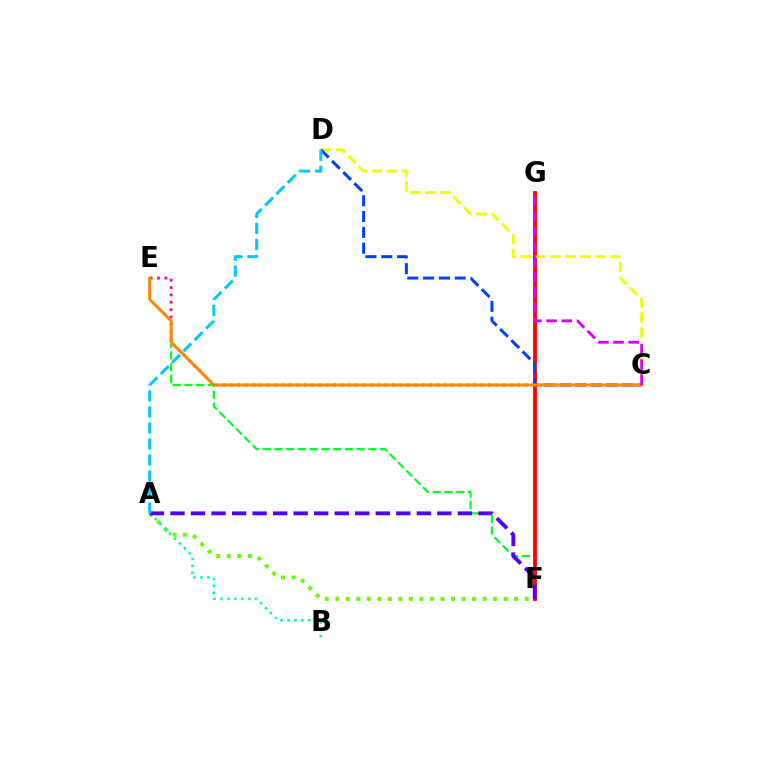{('E', 'F'): [{'color': '#00ff27', 'line_style': 'dashed', 'thickness': 1.59}], ('A', 'F'): [{'color': '#66ff00', 'line_style': 'dotted', 'thickness': 2.86}, {'color': '#4f00ff', 'line_style': 'dashed', 'thickness': 2.79}], ('F', 'G'): [{'color': '#ff0000', 'line_style': 'solid', 'thickness': 2.73}], ('C', 'D'): [{'color': '#eeff00', 'line_style': 'dashed', 'thickness': 2.03}, {'color': '#003fff', 'line_style': 'dashed', 'thickness': 2.15}], ('C', 'E'): [{'color': '#ff00a0', 'line_style': 'dotted', 'thickness': 2.0}, {'color': '#ff8800', 'line_style': 'solid', 'thickness': 2.15}], ('A', 'B'): [{'color': '#00ffaf', 'line_style': 'dotted', 'thickness': 1.87}], ('C', 'G'): [{'color': '#d600ff', 'line_style': 'dashed', 'thickness': 2.06}], ('A', 'D'): [{'color': '#00c7ff', 'line_style': 'dashed', 'thickness': 2.18}]}